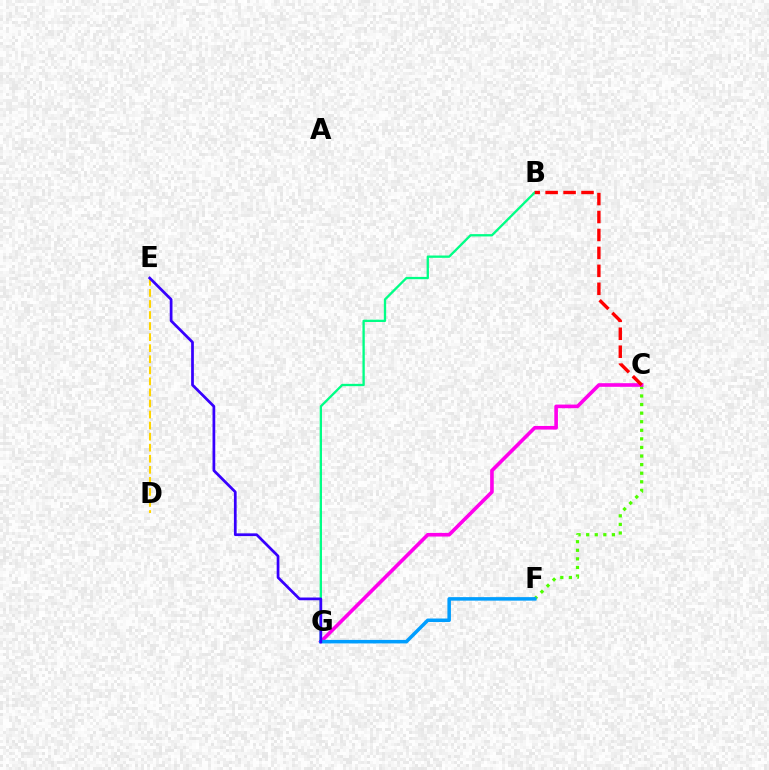{('C', 'F'): [{'color': '#4fff00', 'line_style': 'dotted', 'thickness': 2.33}], ('C', 'G'): [{'color': '#ff00ed', 'line_style': 'solid', 'thickness': 2.61}], ('D', 'E'): [{'color': '#ffd500', 'line_style': 'dashed', 'thickness': 1.5}], ('B', 'G'): [{'color': '#00ff86', 'line_style': 'solid', 'thickness': 1.67}], ('F', 'G'): [{'color': '#009eff', 'line_style': 'solid', 'thickness': 2.53}], ('B', 'C'): [{'color': '#ff0000', 'line_style': 'dashed', 'thickness': 2.44}], ('E', 'G'): [{'color': '#3700ff', 'line_style': 'solid', 'thickness': 1.97}]}